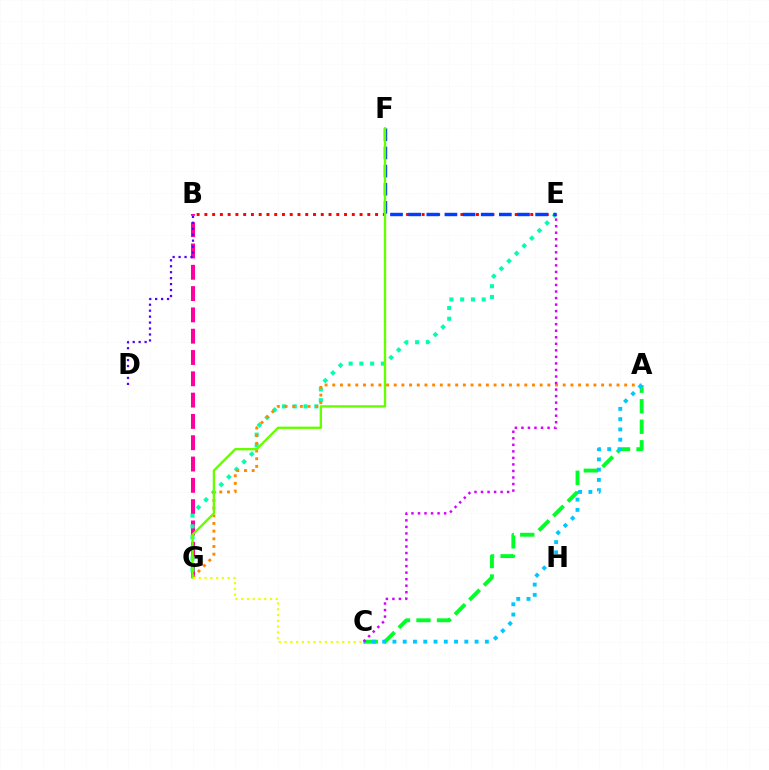{('B', 'G'): [{'color': '#ff00a0', 'line_style': 'dashed', 'thickness': 2.89}], ('E', 'G'): [{'color': '#00ffaf', 'line_style': 'dotted', 'thickness': 2.92}], ('A', 'C'): [{'color': '#00ff27', 'line_style': 'dashed', 'thickness': 2.79}, {'color': '#00c7ff', 'line_style': 'dotted', 'thickness': 2.79}], ('B', 'E'): [{'color': '#ff0000', 'line_style': 'dotted', 'thickness': 2.11}], ('A', 'G'): [{'color': '#ff8800', 'line_style': 'dotted', 'thickness': 2.09}], ('E', 'F'): [{'color': '#003fff', 'line_style': 'dashed', 'thickness': 2.46}], ('F', 'G'): [{'color': '#66ff00', 'line_style': 'solid', 'thickness': 1.69}], ('B', 'D'): [{'color': '#4f00ff', 'line_style': 'dotted', 'thickness': 1.62}], ('C', 'E'): [{'color': '#d600ff', 'line_style': 'dotted', 'thickness': 1.78}], ('C', 'G'): [{'color': '#eeff00', 'line_style': 'dotted', 'thickness': 1.57}]}